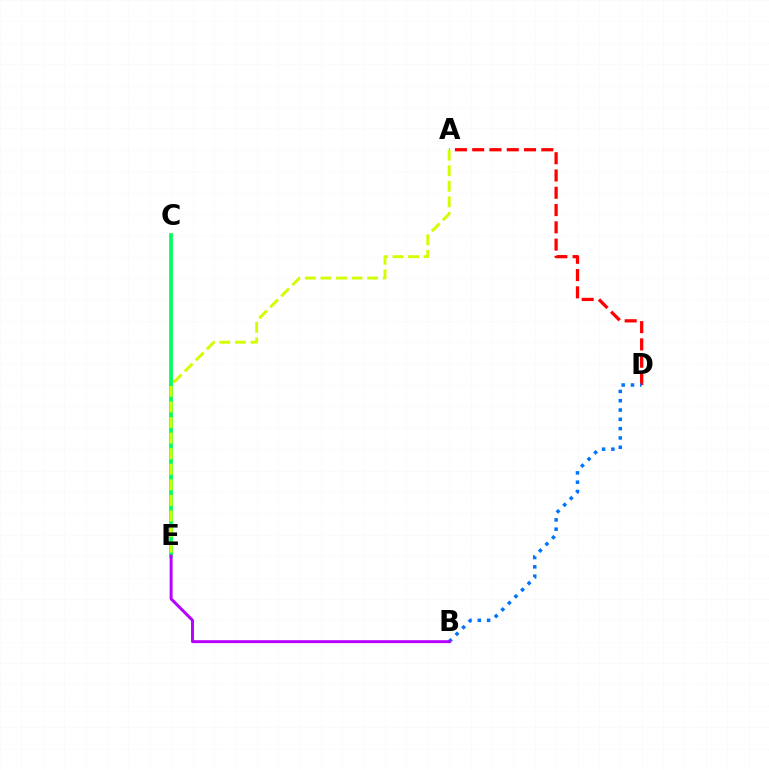{('A', 'D'): [{'color': '#ff0000', 'line_style': 'dashed', 'thickness': 2.35}], ('C', 'E'): [{'color': '#00ff5c', 'line_style': 'solid', 'thickness': 2.66}], ('A', 'E'): [{'color': '#d1ff00', 'line_style': 'dashed', 'thickness': 2.12}], ('B', 'D'): [{'color': '#0074ff', 'line_style': 'dotted', 'thickness': 2.53}], ('B', 'E'): [{'color': '#b900ff', 'line_style': 'solid', 'thickness': 2.12}]}